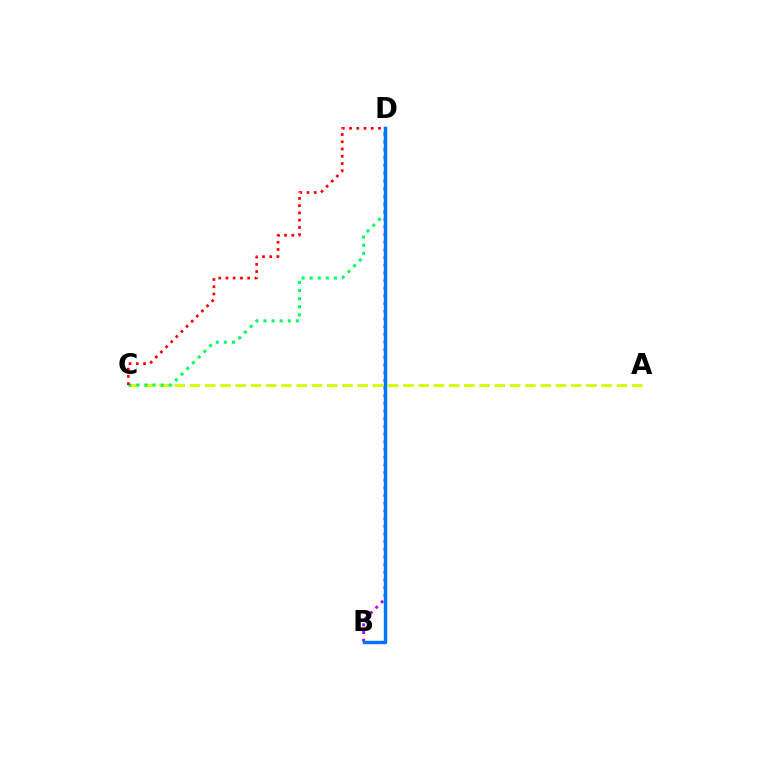{('A', 'C'): [{'color': '#d1ff00', 'line_style': 'dashed', 'thickness': 2.07}], ('B', 'D'): [{'color': '#b900ff', 'line_style': 'dotted', 'thickness': 2.09}, {'color': '#0074ff', 'line_style': 'solid', 'thickness': 2.47}], ('C', 'D'): [{'color': '#00ff5c', 'line_style': 'dotted', 'thickness': 2.2}, {'color': '#ff0000', 'line_style': 'dotted', 'thickness': 1.97}]}